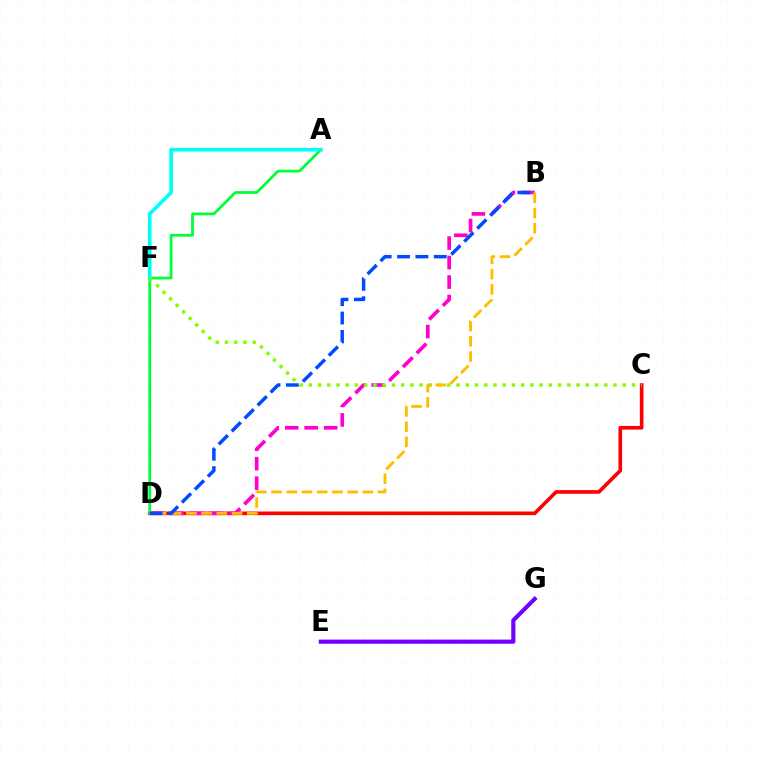{('C', 'D'): [{'color': '#ff0000', 'line_style': 'solid', 'thickness': 2.62}], ('E', 'G'): [{'color': '#7200ff', 'line_style': 'solid', 'thickness': 2.98}], ('B', 'D'): [{'color': '#ff00cf', 'line_style': 'dashed', 'thickness': 2.64}, {'color': '#ffbd00', 'line_style': 'dashed', 'thickness': 2.07}, {'color': '#004bff', 'line_style': 'dashed', 'thickness': 2.49}], ('A', 'D'): [{'color': '#00ff39', 'line_style': 'solid', 'thickness': 2.0}], ('A', 'F'): [{'color': '#00fff6', 'line_style': 'solid', 'thickness': 2.66}], ('C', 'F'): [{'color': '#84ff00', 'line_style': 'dotted', 'thickness': 2.51}]}